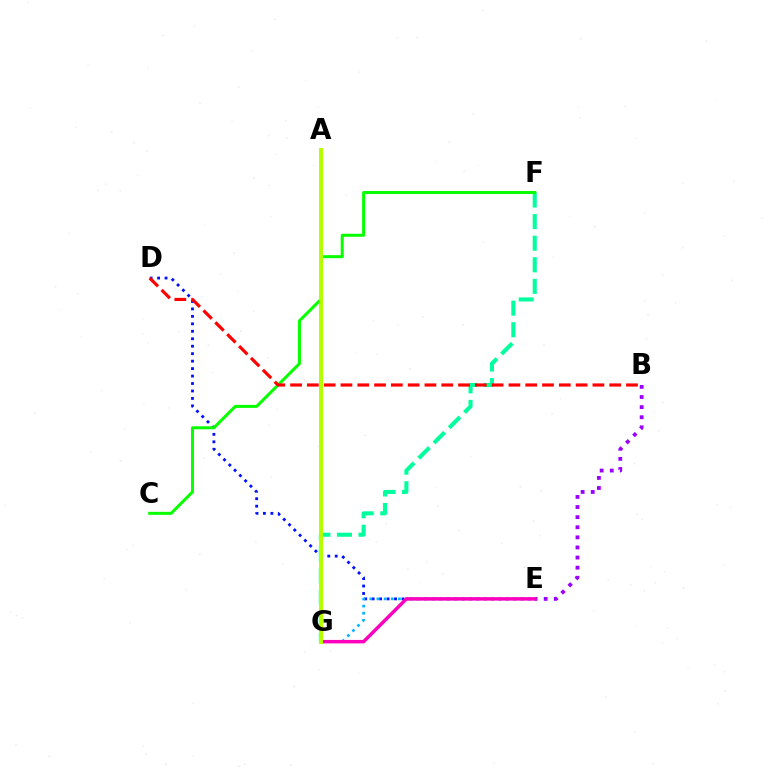{('D', 'E'): [{'color': '#0010ff', 'line_style': 'dotted', 'thickness': 2.03}], ('B', 'E'): [{'color': '#9b00ff', 'line_style': 'dotted', 'thickness': 2.75}], ('E', 'G'): [{'color': '#00b5ff', 'line_style': 'dotted', 'thickness': 1.95}, {'color': '#ff00bd', 'line_style': 'solid', 'thickness': 2.5}], ('F', 'G'): [{'color': '#00ff9d', 'line_style': 'dashed', 'thickness': 2.93}], ('C', 'F'): [{'color': '#08ff00', 'line_style': 'solid', 'thickness': 2.17}], ('B', 'D'): [{'color': '#ff0000', 'line_style': 'dashed', 'thickness': 2.28}], ('A', 'G'): [{'color': '#ffa500', 'line_style': 'dotted', 'thickness': 1.53}, {'color': '#b3ff00', 'line_style': 'solid', 'thickness': 2.88}]}